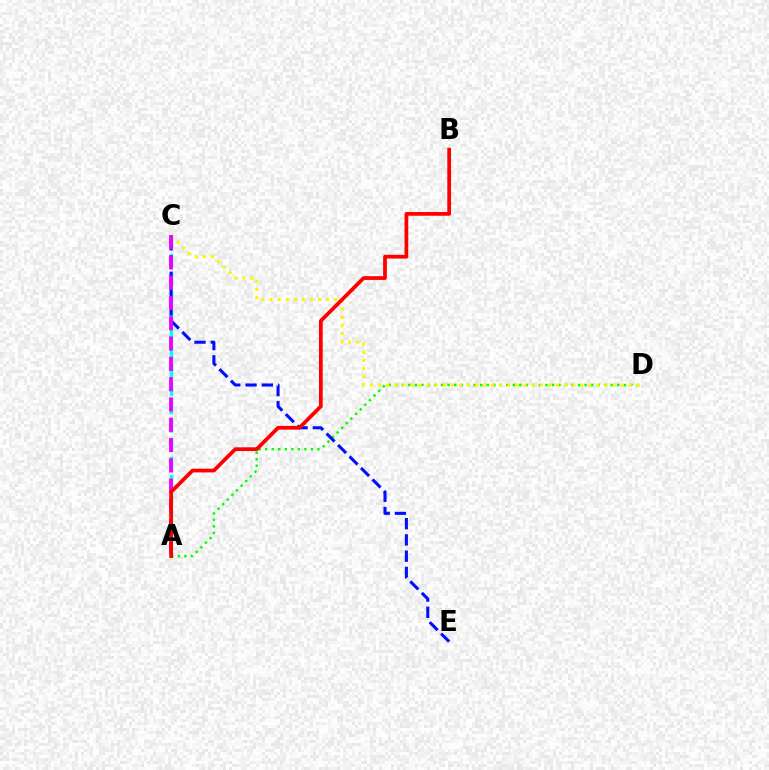{('A', 'D'): [{'color': '#08ff00', 'line_style': 'dotted', 'thickness': 1.77}], ('A', 'C'): [{'color': '#00fff6', 'line_style': 'dashed', 'thickness': 2.5}, {'color': '#ee00ff', 'line_style': 'dashed', 'thickness': 2.76}], ('C', 'D'): [{'color': '#fcf500', 'line_style': 'dotted', 'thickness': 2.2}], ('C', 'E'): [{'color': '#0010ff', 'line_style': 'dashed', 'thickness': 2.21}], ('A', 'B'): [{'color': '#ff0000', 'line_style': 'solid', 'thickness': 2.69}]}